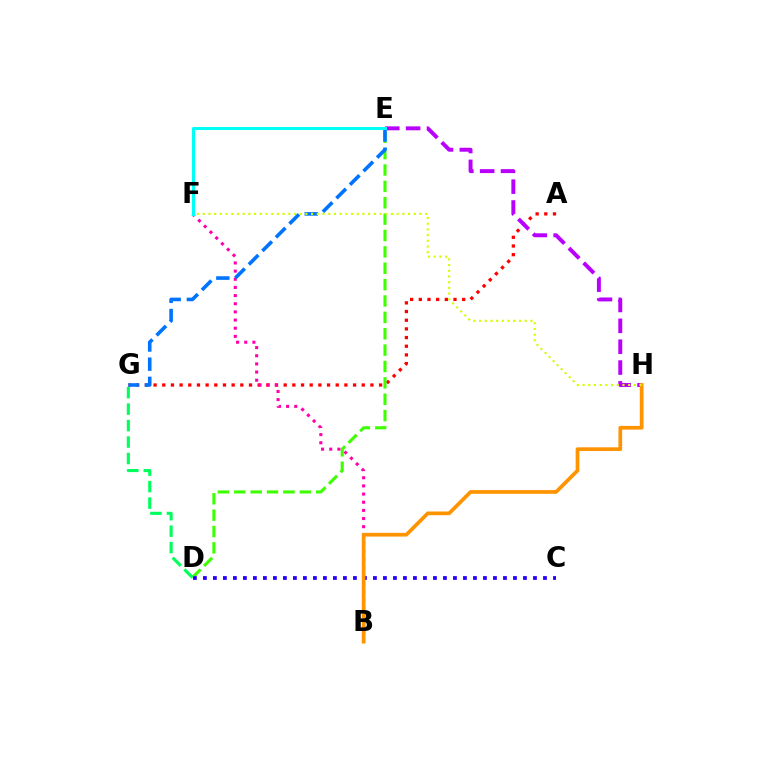{('A', 'G'): [{'color': '#ff0000', 'line_style': 'dotted', 'thickness': 2.36}], ('D', 'E'): [{'color': '#3dff00', 'line_style': 'dashed', 'thickness': 2.22}], ('B', 'F'): [{'color': '#ff00ac', 'line_style': 'dotted', 'thickness': 2.22}], ('E', 'H'): [{'color': '#b900ff', 'line_style': 'dashed', 'thickness': 2.83}], ('C', 'D'): [{'color': '#2500ff', 'line_style': 'dotted', 'thickness': 2.72}], ('D', 'G'): [{'color': '#00ff5c', 'line_style': 'dashed', 'thickness': 2.24}], ('E', 'G'): [{'color': '#0074ff', 'line_style': 'dashed', 'thickness': 2.6}], ('B', 'H'): [{'color': '#ff9400', 'line_style': 'solid', 'thickness': 2.67}], ('F', 'H'): [{'color': '#d1ff00', 'line_style': 'dotted', 'thickness': 1.55}], ('E', 'F'): [{'color': '#00fff6', 'line_style': 'solid', 'thickness': 2.2}]}